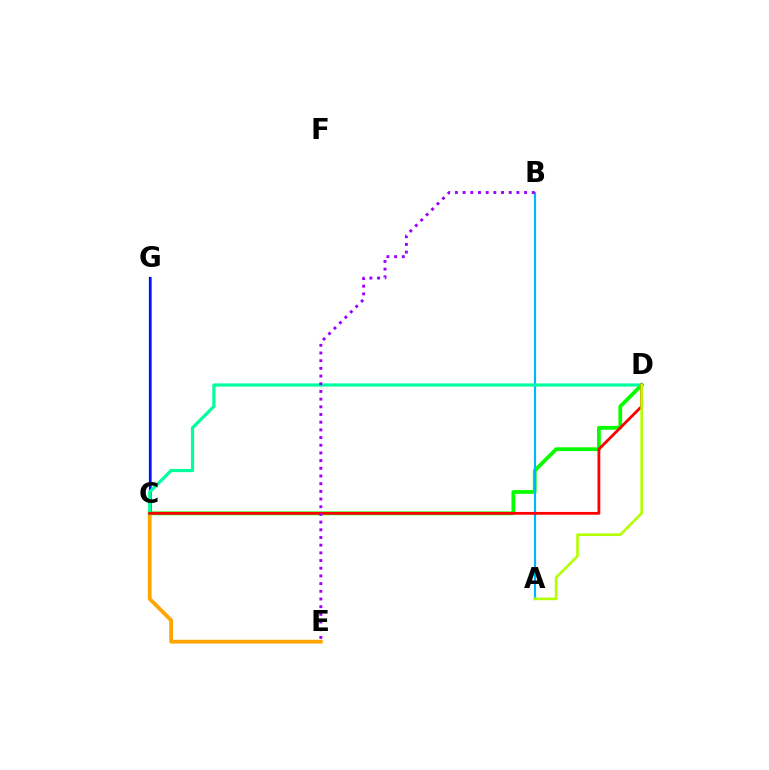{('C', 'D'): [{'color': '#08ff00', 'line_style': 'solid', 'thickness': 2.72}, {'color': '#00ff9d', 'line_style': 'solid', 'thickness': 2.3}, {'color': '#ff0000', 'line_style': 'solid', 'thickness': 2.01}], ('A', 'B'): [{'color': '#00b5ff', 'line_style': 'solid', 'thickness': 1.55}], ('C', 'G'): [{'color': '#ff00bd', 'line_style': 'solid', 'thickness': 1.86}, {'color': '#0010ff', 'line_style': 'solid', 'thickness': 1.63}], ('C', 'E'): [{'color': '#ffa500', 'line_style': 'solid', 'thickness': 2.73}], ('A', 'D'): [{'color': '#b3ff00', 'line_style': 'solid', 'thickness': 1.88}], ('B', 'E'): [{'color': '#9b00ff', 'line_style': 'dotted', 'thickness': 2.09}]}